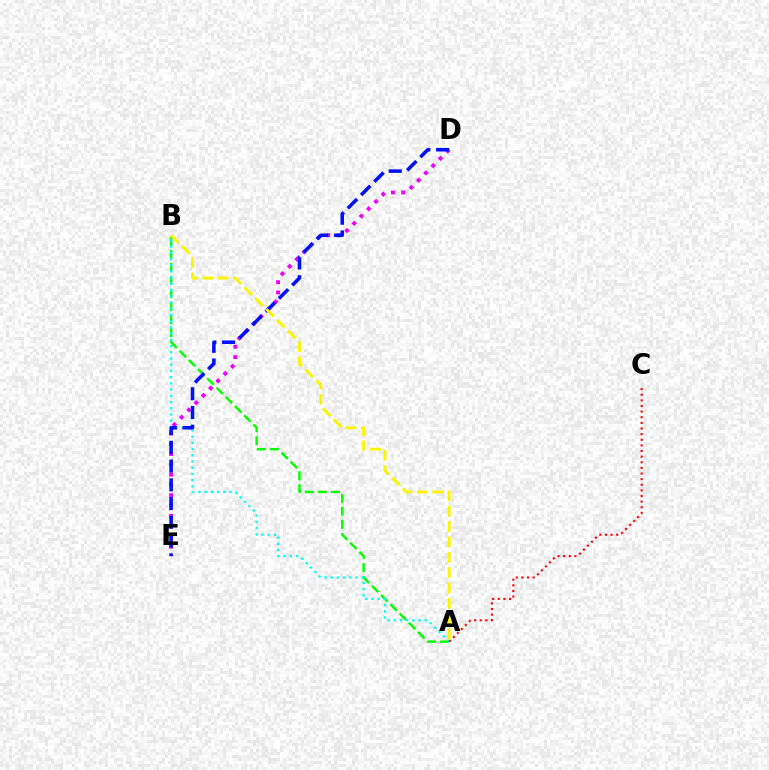{('A', 'B'): [{'color': '#08ff00', 'line_style': 'dashed', 'thickness': 1.77}, {'color': '#00fff6', 'line_style': 'dotted', 'thickness': 1.69}, {'color': '#fcf500', 'line_style': 'dashed', 'thickness': 2.09}], ('D', 'E'): [{'color': '#ee00ff', 'line_style': 'dotted', 'thickness': 2.8}, {'color': '#0010ff', 'line_style': 'dashed', 'thickness': 2.55}], ('A', 'C'): [{'color': '#ff0000', 'line_style': 'dotted', 'thickness': 1.53}]}